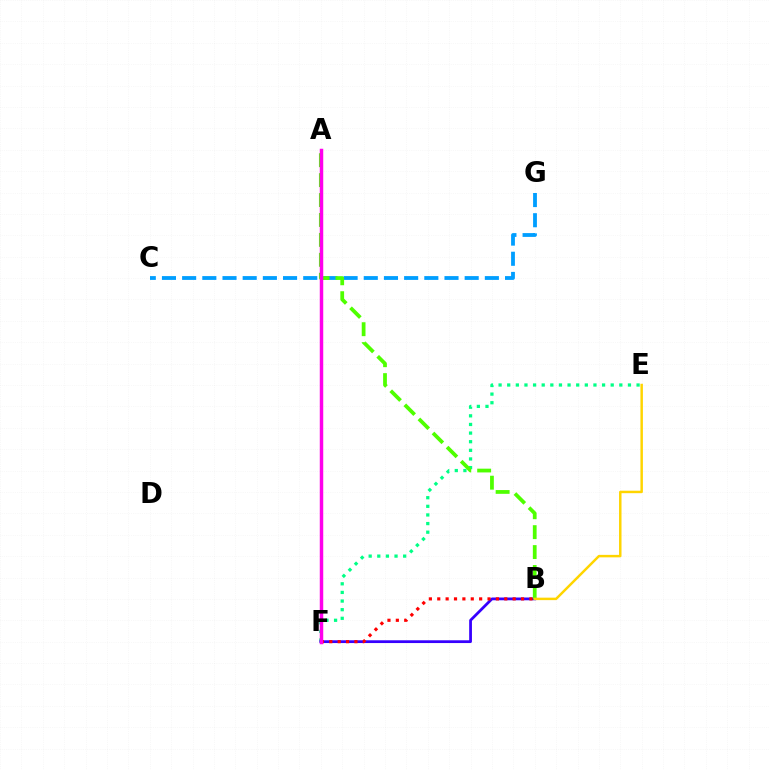{('E', 'F'): [{'color': '#00ff86', 'line_style': 'dotted', 'thickness': 2.34}], ('B', 'F'): [{'color': '#3700ff', 'line_style': 'solid', 'thickness': 1.99}, {'color': '#ff0000', 'line_style': 'dotted', 'thickness': 2.28}], ('C', 'G'): [{'color': '#009eff', 'line_style': 'dashed', 'thickness': 2.74}], ('A', 'B'): [{'color': '#4fff00', 'line_style': 'dashed', 'thickness': 2.71}], ('A', 'F'): [{'color': '#ff00ed', 'line_style': 'solid', 'thickness': 2.5}], ('B', 'E'): [{'color': '#ffd500', 'line_style': 'solid', 'thickness': 1.78}]}